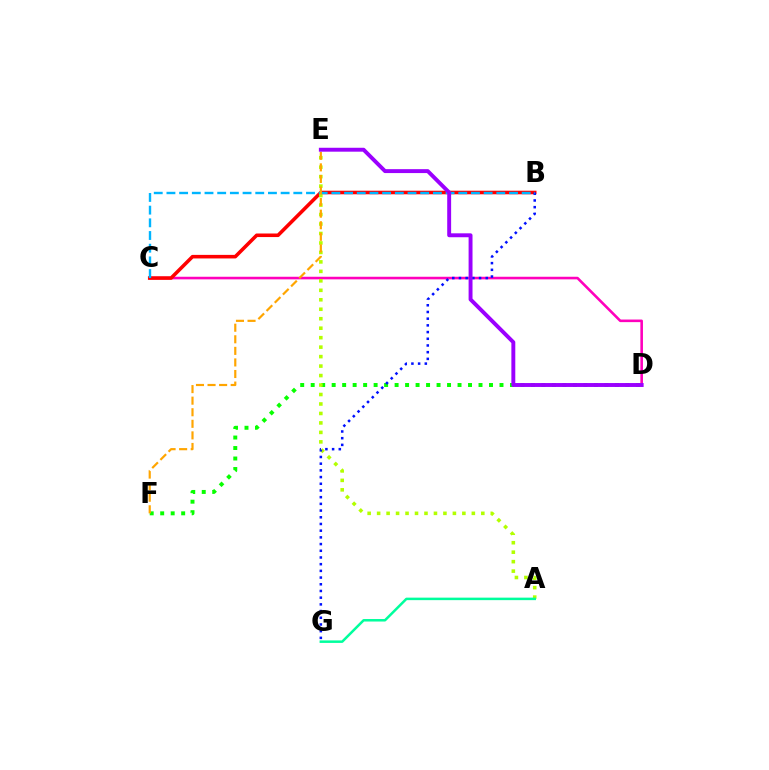{('C', 'D'): [{'color': '#ff00bd', 'line_style': 'solid', 'thickness': 1.87}], ('B', 'C'): [{'color': '#ff0000', 'line_style': 'solid', 'thickness': 2.57}, {'color': '#00b5ff', 'line_style': 'dashed', 'thickness': 1.72}], ('D', 'F'): [{'color': '#08ff00', 'line_style': 'dotted', 'thickness': 2.85}], ('A', 'E'): [{'color': '#b3ff00', 'line_style': 'dotted', 'thickness': 2.57}], ('B', 'G'): [{'color': '#0010ff', 'line_style': 'dotted', 'thickness': 1.82}], ('E', 'F'): [{'color': '#ffa500', 'line_style': 'dashed', 'thickness': 1.57}], ('D', 'E'): [{'color': '#9b00ff', 'line_style': 'solid', 'thickness': 2.82}], ('A', 'G'): [{'color': '#00ff9d', 'line_style': 'solid', 'thickness': 1.8}]}